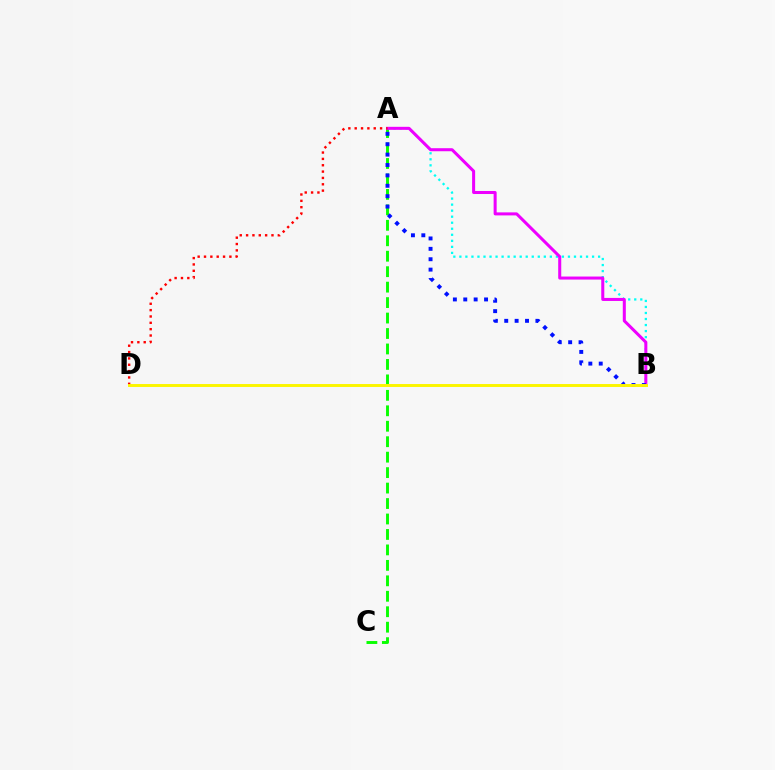{('A', 'B'): [{'color': '#00fff6', 'line_style': 'dotted', 'thickness': 1.64}, {'color': '#ee00ff', 'line_style': 'solid', 'thickness': 2.18}, {'color': '#0010ff', 'line_style': 'dotted', 'thickness': 2.82}], ('A', 'C'): [{'color': '#08ff00', 'line_style': 'dashed', 'thickness': 2.1}], ('A', 'D'): [{'color': '#ff0000', 'line_style': 'dotted', 'thickness': 1.72}], ('B', 'D'): [{'color': '#fcf500', 'line_style': 'solid', 'thickness': 2.12}]}